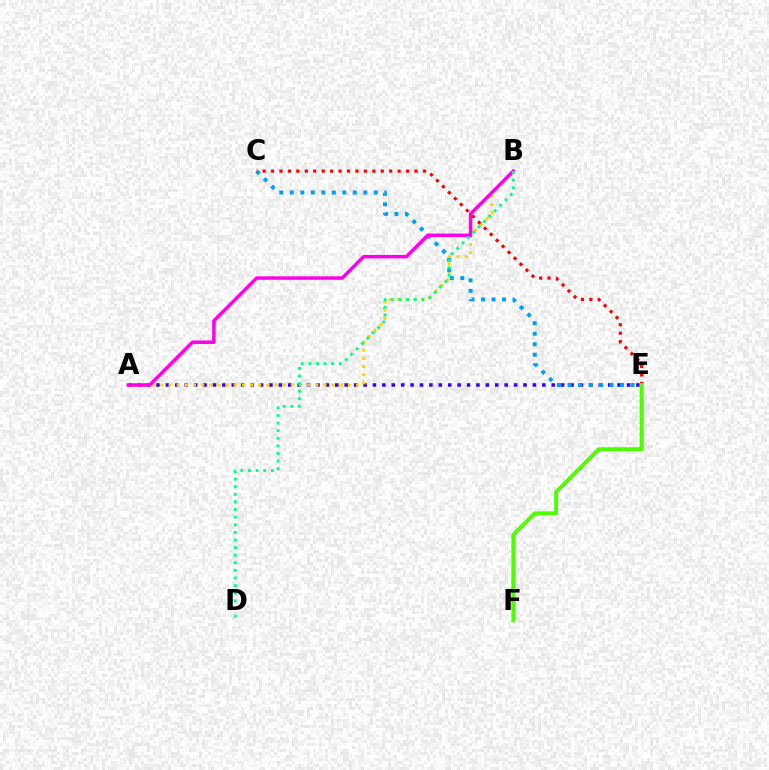{('A', 'E'): [{'color': '#3700ff', 'line_style': 'dotted', 'thickness': 2.56}], ('A', 'B'): [{'color': '#ffd500', 'line_style': 'dotted', 'thickness': 2.22}, {'color': '#ff00ed', 'line_style': 'solid', 'thickness': 2.5}], ('C', 'E'): [{'color': '#009eff', 'line_style': 'dotted', 'thickness': 2.85}, {'color': '#ff0000', 'line_style': 'dotted', 'thickness': 2.29}], ('B', 'D'): [{'color': '#00ff86', 'line_style': 'dotted', 'thickness': 2.07}], ('E', 'F'): [{'color': '#4fff00', 'line_style': 'solid', 'thickness': 2.84}]}